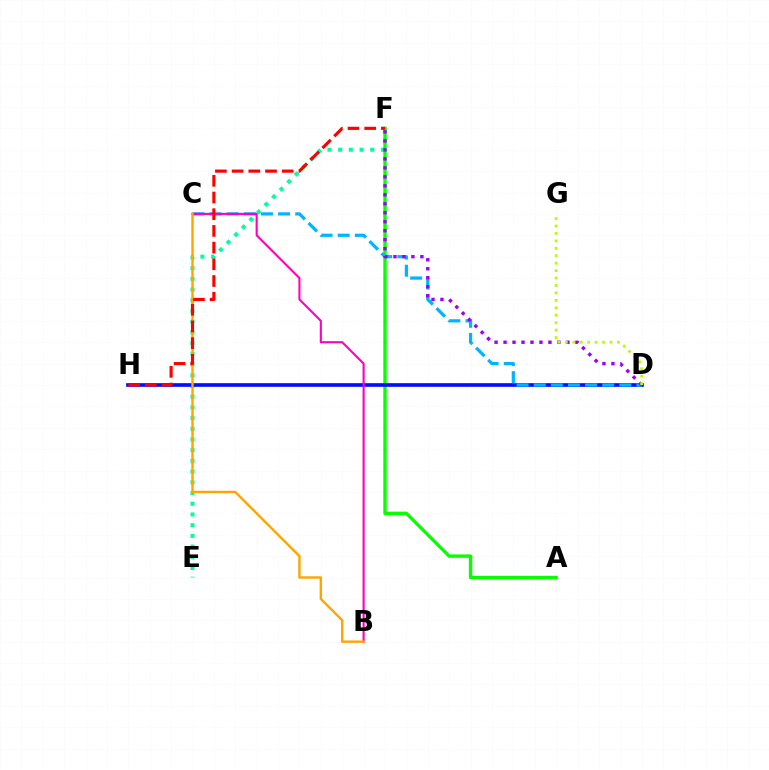{('E', 'F'): [{'color': '#00ff9d', 'line_style': 'dotted', 'thickness': 2.91}], ('A', 'F'): [{'color': '#08ff00', 'line_style': 'solid', 'thickness': 2.45}], ('D', 'H'): [{'color': '#0010ff', 'line_style': 'solid', 'thickness': 2.64}], ('C', 'D'): [{'color': '#00b5ff', 'line_style': 'dashed', 'thickness': 2.33}], ('B', 'C'): [{'color': '#ff00bd', 'line_style': 'solid', 'thickness': 1.52}, {'color': '#ffa500', 'line_style': 'solid', 'thickness': 1.73}], ('D', 'F'): [{'color': '#9b00ff', 'line_style': 'dotted', 'thickness': 2.44}], ('F', 'H'): [{'color': '#ff0000', 'line_style': 'dashed', 'thickness': 2.27}], ('D', 'G'): [{'color': '#b3ff00', 'line_style': 'dotted', 'thickness': 2.02}]}